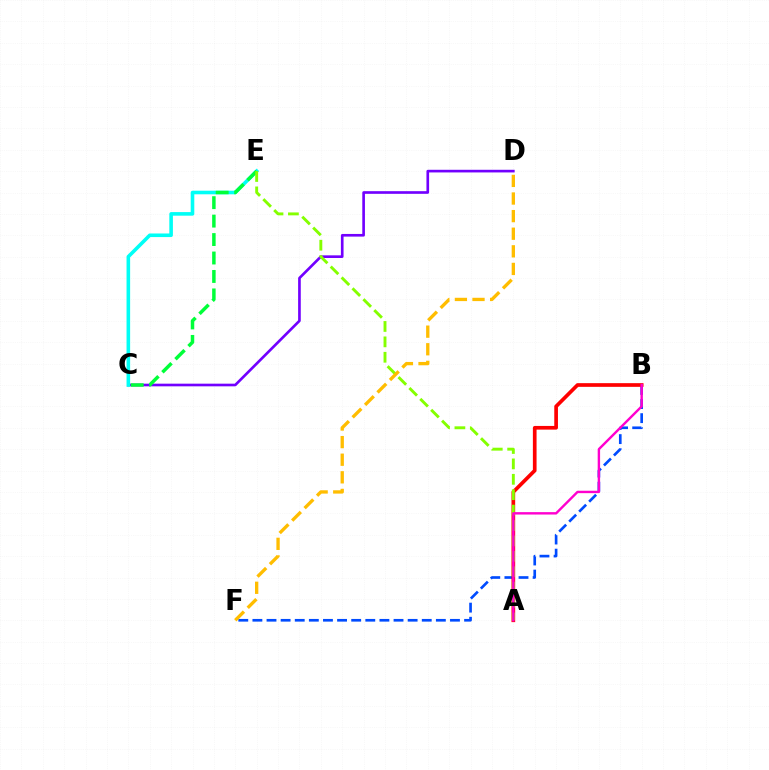{('B', 'F'): [{'color': '#004bff', 'line_style': 'dashed', 'thickness': 1.92}], ('C', 'D'): [{'color': '#7200ff', 'line_style': 'solid', 'thickness': 1.91}], ('C', 'E'): [{'color': '#00fff6', 'line_style': 'solid', 'thickness': 2.59}, {'color': '#00ff39', 'line_style': 'dashed', 'thickness': 2.51}], ('A', 'B'): [{'color': '#ff0000', 'line_style': 'solid', 'thickness': 2.65}, {'color': '#ff00cf', 'line_style': 'solid', 'thickness': 1.73}], ('A', 'E'): [{'color': '#84ff00', 'line_style': 'dashed', 'thickness': 2.09}], ('D', 'F'): [{'color': '#ffbd00', 'line_style': 'dashed', 'thickness': 2.39}]}